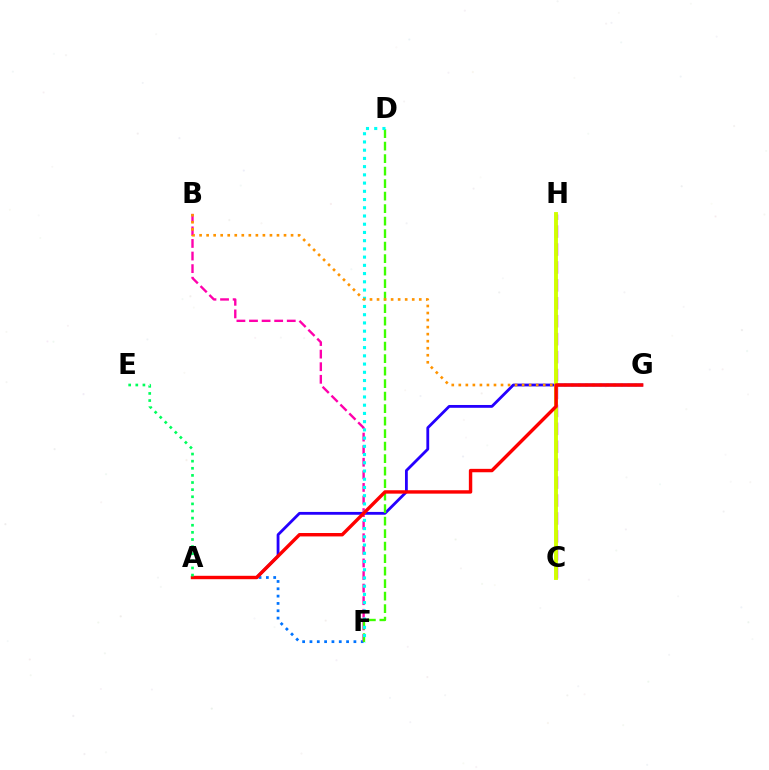{('A', 'G'): [{'color': '#2500ff', 'line_style': 'solid', 'thickness': 2.02}, {'color': '#ff0000', 'line_style': 'solid', 'thickness': 2.46}], ('C', 'H'): [{'color': '#b900ff', 'line_style': 'dashed', 'thickness': 2.44}, {'color': '#d1ff00', 'line_style': 'solid', 'thickness': 2.79}], ('A', 'F'): [{'color': '#0074ff', 'line_style': 'dotted', 'thickness': 1.99}], ('B', 'F'): [{'color': '#ff00ac', 'line_style': 'dashed', 'thickness': 1.71}], ('D', 'F'): [{'color': '#3dff00', 'line_style': 'dashed', 'thickness': 1.7}, {'color': '#00fff6', 'line_style': 'dotted', 'thickness': 2.24}], ('B', 'G'): [{'color': '#ff9400', 'line_style': 'dotted', 'thickness': 1.91}], ('A', 'E'): [{'color': '#00ff5c', 'line_style': 'dotted', 'thickness': 1.93}]}